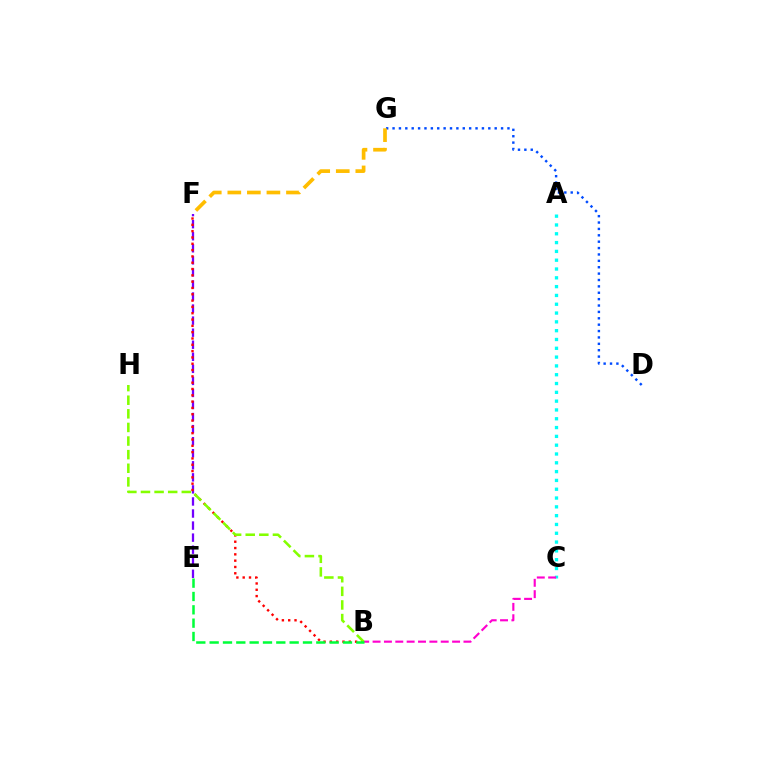{('A', 'C'): [{'color': '#00fff6', 'line_style': 'dotted', 'thickness': 2.39}], ('D', 'G'): [{'color': '#004bff', 'line_style': 'dotted', 'thickness': 1.73}], ('E', 'F'): [{'color': '#7200ff', 'line_style': 'dashed', 'thickness': 1.64}], ('B', 'C'): [{'color': '#ff00cf', 'line_style': 'dashed', 'thickness': 1.54}], ('B', 'F'): [{'color': '#ff0000', 'line_style': 'dotted', 'thickness': 1.72}], ('B', 'H'): [{'color': '#84ff00', 'line_style': 'dashed', 'thickness': 1.85}], ('F', 'G'): [{'color': '#ffbd00', 'line_style': 'dashed', 'thickness': 2.66}], ('B', 'E'): [{'color': '#00ff39', 'line_style': 'dashed', 'thickness': 1.81}]}